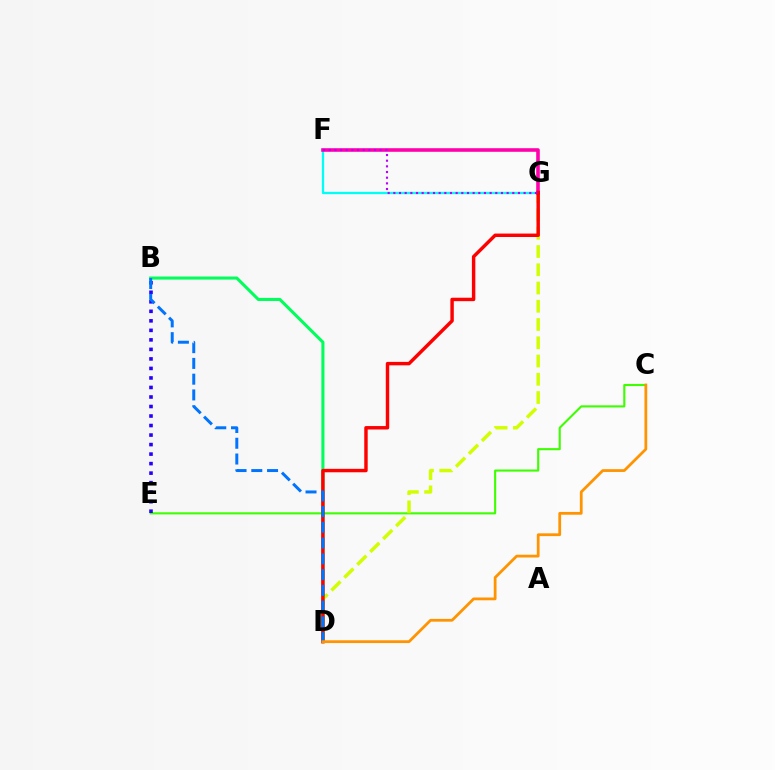{('C', 'E'): [{'color': '#3dff00', 'line_style': 'solid', 'thickness': 1.52}], ('D', 'G'): [{'color': '#d1ff00', 'line_style': 'dashed', 'thickness': 2.48}, {'color': '#ff0000', 'line_style': 'solid', 'thickness': 2.47}], ('B', 'E'): [{'color': '#2500ff', 'line_style': 'dotted', 'thickness': 2.59}], ('F', 'G'): [{'color': '#00fff6', 'line_style': 'solid', 'thickness': 1.64}, {'color': '#ff00ac', 'line_style': 'solid', 'thickness': 2.58}, {'color': '#b900ff', 'line_style': 'dotted', 'thickness': 1.54}], ('B', 'D'): [{'color': '#00ff5c', 'line_style': 'solid', 'thickness': 2.21}, {'color': '#0074ff', 'line_style': 'dashed', 'thickness': 2.14}], ('C', 'D'): [{'color': '#ff9400', 'line_style': 'solid', 'thickness': 2.0}]}